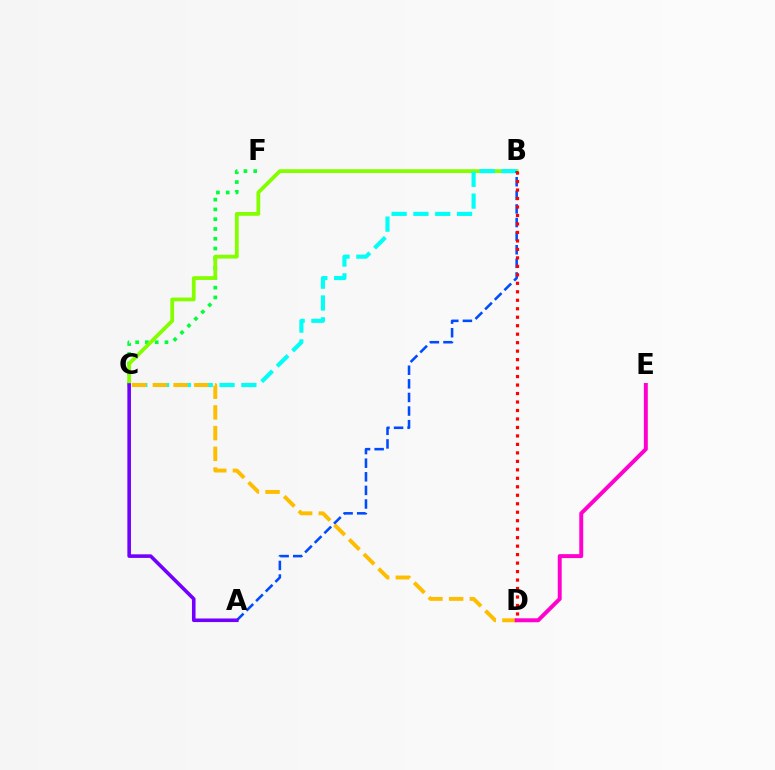{('C', 'F'): [{'color': '#00ff39', 'line_style': 'dotted', 'thickness': 2.66}], ('B', 'C'): [{'color': '#84ff00', 'line_style': 'solid', 'thickness': 2.73}, {'color': '#00fff6', 'line_style': 'dashed', 'thickness': 2.96}], ('C', 'D'): [{'color': '#ffbd00', 'line_style': 'dashed', 'thickness': 2.81}], ('A', 'B'): [{'color': '#004bff', 'line_style': 'dashed', 'thickness': 1.85}], ('B', 'D'): [{'color': '#ff0000', 'line_style': 'dotted', 'thickness': 2.3}], ('D', 'E'): [{'color': '#ff00cf', 'line_style': 'solid', 'thickness': 2.84}], ('A', 'C'): [{'color': '#7200ff', 'line_style': 'solid', 'thickness': 2.59}]}